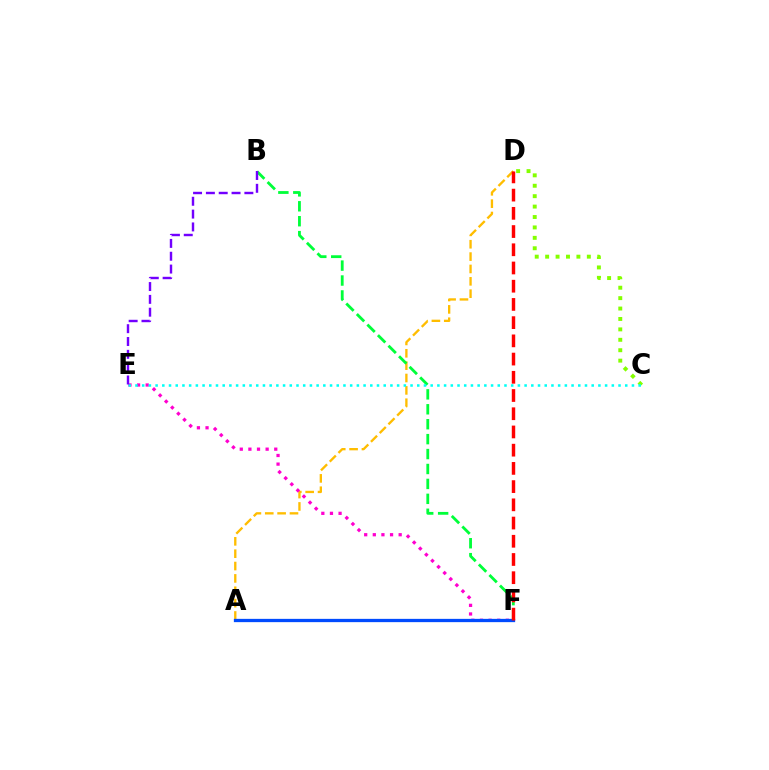{('A', 'D'): [{'color': '#ffbd00', 'line_style': 'dashed', 'thickness': 1.68}], ('E', 'F'): [{'color': '#ff00cf', 'line_style': 'dotted', 'thickness': 2.34}], ('C', 'D'): [{'color': '#84ff00', 'line_style': 'dotted', 'thickness': 2.83}], ('B', 'F'): [{'color': '#00ff39', 'line_style': 'dashed', 'thickness': 2.03}], ('C', 'E'): [{'color': '#00fff6', 'line_style': 'dotted', 'thickness': 1.82}], ('B', 'E'): [{'color': '#7200ff', 'line_style': 'dashed', 'thickness': 1.74}], ('A', 'F'): [{'color': '#004bff', 'line_style': 'solid', 'thickness': 2.36}], ('D', 'F'): [{'color': '#ff0000', 'line_style': 'dashed', 'thickness': 2.47}]}